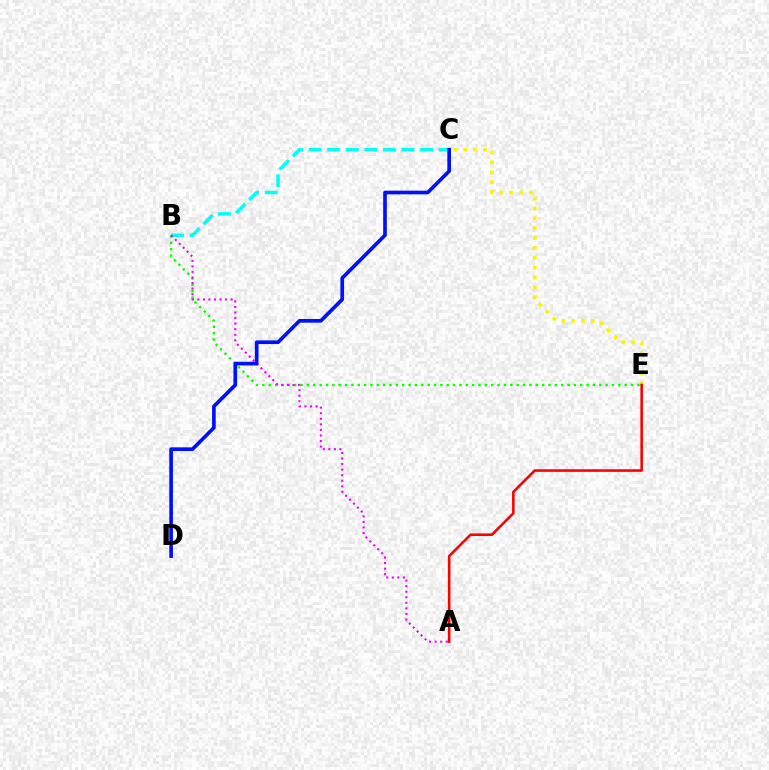{('C', 'E'): [{'color': '#fcf500', 'line_style': 'dotted', 'thickness': 2.68}], ('B', 'E'): [{'color': '#08ff00', 'line_style': 'dotted', 'thickness': 1.73}], ('A', 'E'): [{'color': '#ff0000', 'line_style': 'solid', 'thickness': 1.86}], ('B', 'C'): [{'color': '#00fff6', 'line_style': 'dashed', 'thickness': 2.52}], ('A', 'B'): [{'color': '#ee00ff', 'line_style': 'dotted', 'thickness': 1.51}], ('C', 'D'): [{'color': '#0010ff', 'line_style': 'solid', 'thickness': 2.64}]}